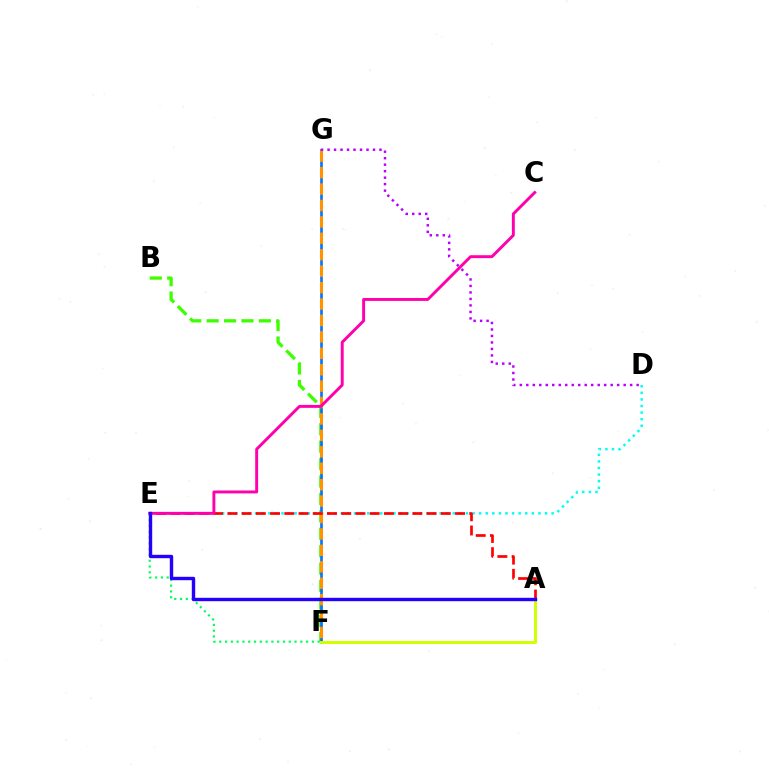{('B', 'F'): [{'color': '#3dff00', 'line_style': 'dashed', 'thickness': 2.37}], ('F', 'G'): [{'color': '#0074ff', 'line_style': 'solid', 'thickness': 1.89}, {'color': '#ff9400', 'line_style': 'dashed', 'thickness': 2.23}], ('D', 'E'): [{'color': '#00fff6', 'line_style': 'dotted', 'thickness': 1.79}], ('E', 'F'): [{'color': '#00ff5c', 'line_style': 'dotted', 'thickness': 1.57}], ('A', 'F'): [{'color': '#d1ff00', 'line_style': 'solid', 'thickness': 2.14}], ('A', 'E'): [{'color': '#ff0000', 'line_style': 'dashed', 'thickness': 1.93}, {'color': '#2500ff', 'line_style': 'solid', 'thickness': 2.45}], ('C', 'E'): [{'color': '#ff00ac', 'line_style': 'solid', 'thickness': 2.11}], ('D', 'G'): [{'color': '#b900ff', 'line_style': 'dotted', 'thickness': 1.76}]}